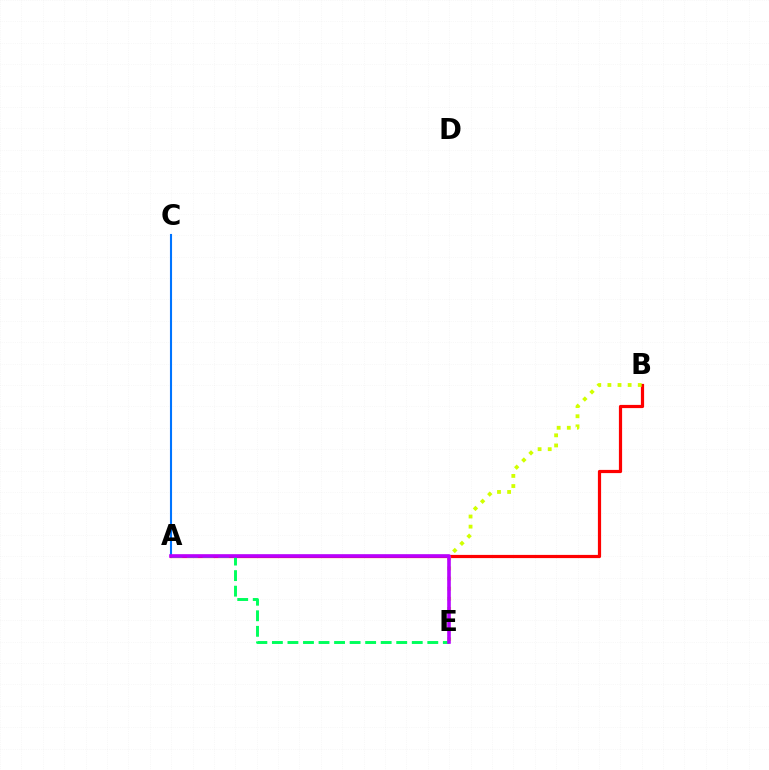{('A', 'B'): [{'color': '#ff0000', 'line_style': 'solid', 'thickness': 2.31}], ('B', 'E'): [{'color': '#d1ff00', 'line_style': 'dotted', 'thickness': 2.75}], ('A', 'E'): [{'color': '#00ff5c', 'line_style': 'dashed', 'thickness': 2.11}, {'color': '#b900ff', 'line_style': 'solid', 'thickness': 2.6}], ('A', 'C'): [{'color': '#0074ff', 'line_style': 'solid', 'thickness': 1.51}]}